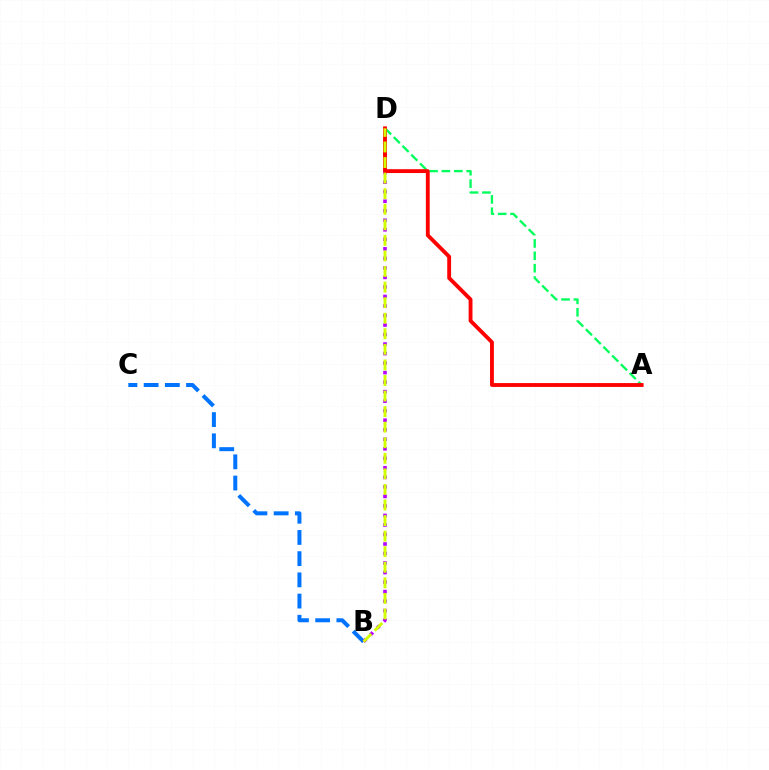{('B', 'C'): [{'color': '#0074ff', 'line_style': 'dashed', 'thickness': 2.88}], ('B', 'D'): [{'color': '#b900ff', 'line_style': 'dotted', 'thickness': 2.59}, {'color': '#d1ff00', 'line_style': 'dashed', 'thickness': 2.11}], ('A', 'D'): [{'color': '#00ff5c', 'line_style': 'dashed', 'thickness': 1.68}, {'color': '#ff0000', 'line_style': 'solid', 'thickness': 2.77}]}